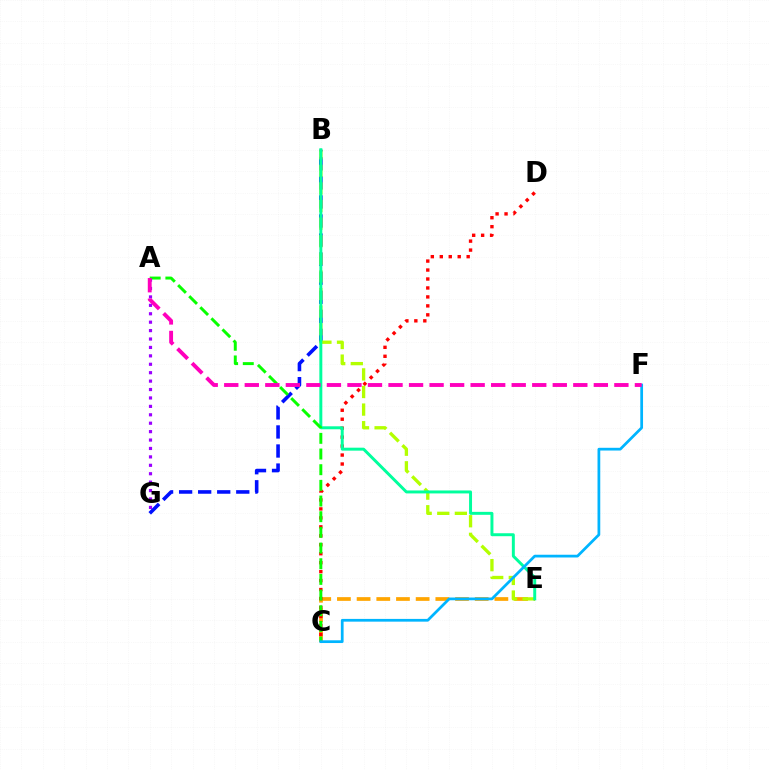{('C', 'E'): [{'color': '#ffa500', 'line_style': 'dashed', 'thickness': 2.67}], ('B', 'G'): [{'color': '#0010ff', 'line_style': 'dashed', 'thickness': 2.59}], ('C', 'D'): [{'color': '#ff0000', 'line_style': 'dotted', 'thickness': 2.43}], ('B', 'E'): [{'color': '#b3ff00', 'line_style': 'dashed', 'thickness': 2.39}, {'color': '#00ff9d', 'line_style': 'solid', 'thickness': 2.13}], ('A', 'C'): [{'color': '#08ff00', 'line_style': 'dashed', 'thickness': 2.13}], ('C', 'F'): [{'color': '#00b5ff', 'line_style': 'solid', 'thickness': 1.97}], ('A', 'G'): [{'color': '#9b00ff', 'line_style': 'dotted', 'thickness': 2.29}], ('A', 'F'): [{'color': '#ff00bd', 'line_style': 'dashed', 'thickness': 2.79}]}